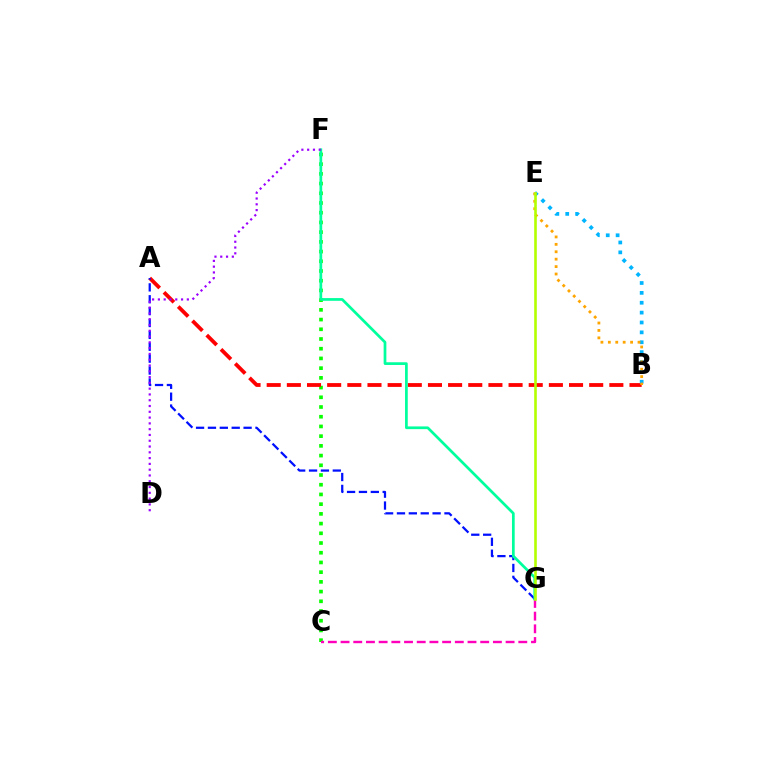{('C', 'F'): [{'color': '#08ff00', 'line_style': 'dotted', 'thickness': 2.64}], ('C', 'G'): [{'color': '#ff00bd', 'line_style': 'dashed', 'thickness': 1.72}], ('A', 'B'): [{'color': '#ff0000', 'line_style': 'dashed', 'thickness': 2.74}], ('A', 'G'): [{'color': '#0010ff', 'line_style': 'dashed', 'thickness': 1.61}], ('F', 'G'): [{'color': '#00ff9d', 'line_style': 'solid', 'thickness': 1.96}], ('D', 'F'): [{'color': '#9b00ff', 'line_style': 'dotted', 'thickness': 1.57}], ('B', 'E'): [{'color': '#00b5ff', 'line_style': 'dotted', 'thickness': 2.68}, {'color': '#ffa500', 'line_style': 'dotted', 'thickness': 2.01}], ('E', 'G'): [{'color': '#b3ff00', 'line_style': 'solid', 'thickness': 1.88}]}